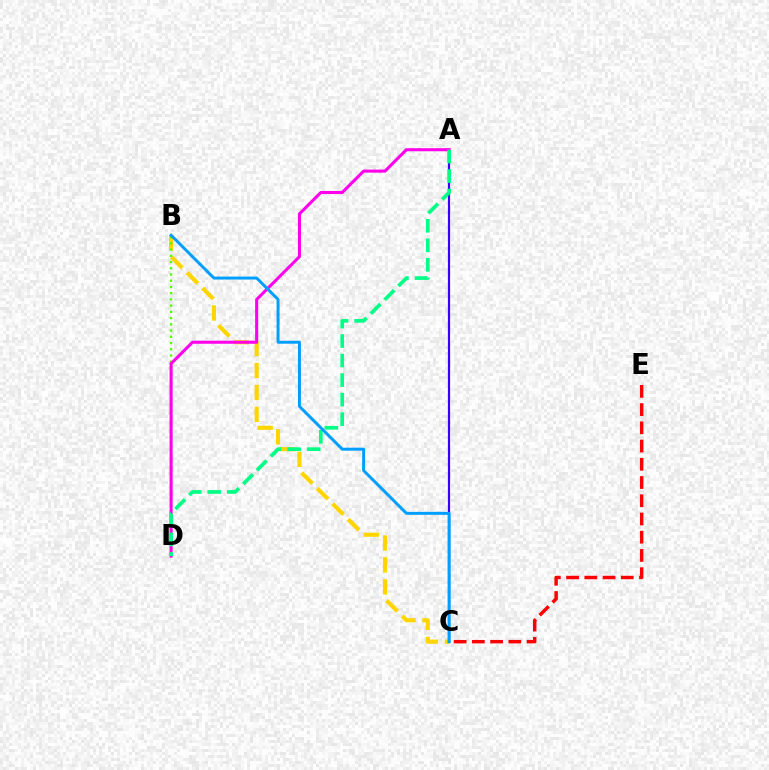{('B', 'C'): [{'color': '#ffd500', 'line_style': 'dashed', 'thickness': 2.98}, {'color': '#009eff', 'line_style': 'solid', 'thickness': 2.13}], ('A', 'C'): [{'color': '#3700ff', 'line_style': 'solid', 'thickness': 1.58}], ('B', 'D'): [{'color': '#4fff00', 'line_style': 'dotted', 'thickness': 1.69}], ('A', 'D'): [{'color': '#ff00ed', 'line_style': 'solid', 'thickness': 2.2}, {'color': '#00ff86', 'line_style': 'dashed', 'thickness': 2.65}], ('C', 'E'): [{'color': '#ff0000', 'line_style': 'dashed', 'thickness': 2.48}]}